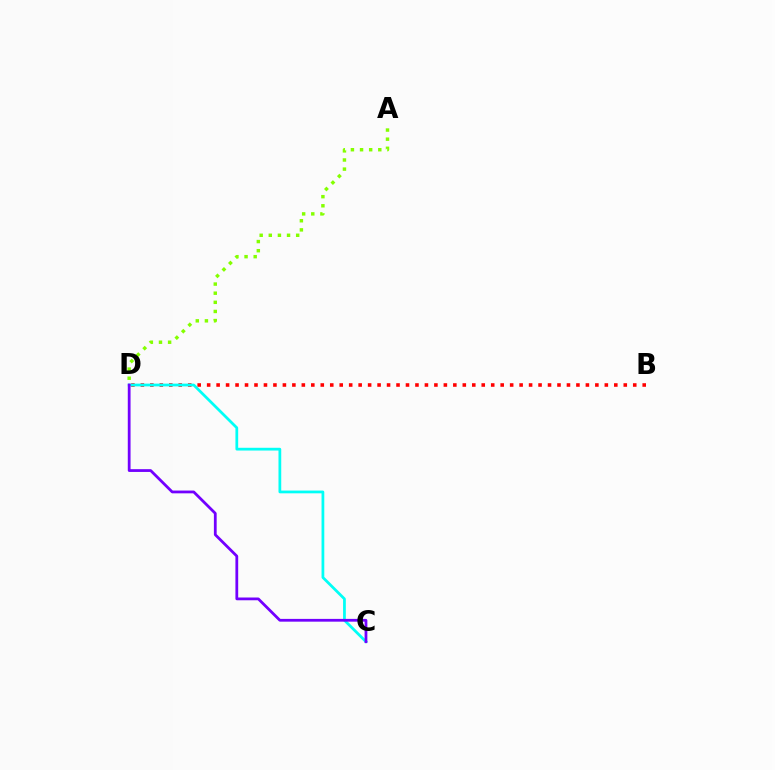{('B', 'D'): [{'color': '#ff0000', 'line_style': 'dotted', 'thickness': 2.57}], ('C', 'D'): [{'color': '#00fff6', 'line_style': 'solid', 'thickness': 1.98}, {'color': '#7200ff', 'line_style': 'solid', 'thickness': 2.0}], ('A', 'D'): [{'color': '#84ff00', 'line_style': 'dotted', 'thickness': 2.48}]}